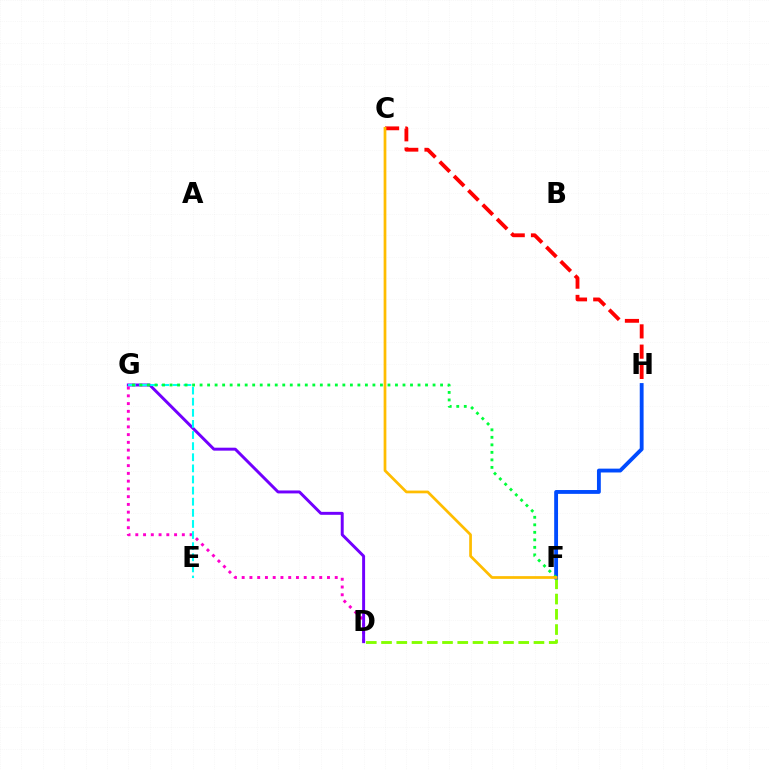{('D', 'F'): [{'color': '#84ff00', 'line_style': 'dashed', 'thickness': 2.07}], ('D', 'G'): [{'color': '#ff00cf', 'line_style': 'dotted', 'thickness': 2.11}, {'color': '#7200ff', 'line_style': 'solid', 'thickness': 2.13}], ('C', 'H'): [{'color': '#ff0000', 'line_style': 'dashed', 'thickness': 2.75}], ('E', 'G'): [{'color': '#00fff6', 'line_style': 'dashed', 'thickness': 1.51}], ('F', 'H'): [{'color': '#004bff', 'line_style': 'solid', 'thickness': 2.77}], ('F', 'G'): [{'color': '#00ff39', 'line_style': 'dotted', 'thickness': 2.04}], ('C', 'F'): [{'color': '#ffbd00', 'line_style': 'solid', 'thickness': 1.96}]}